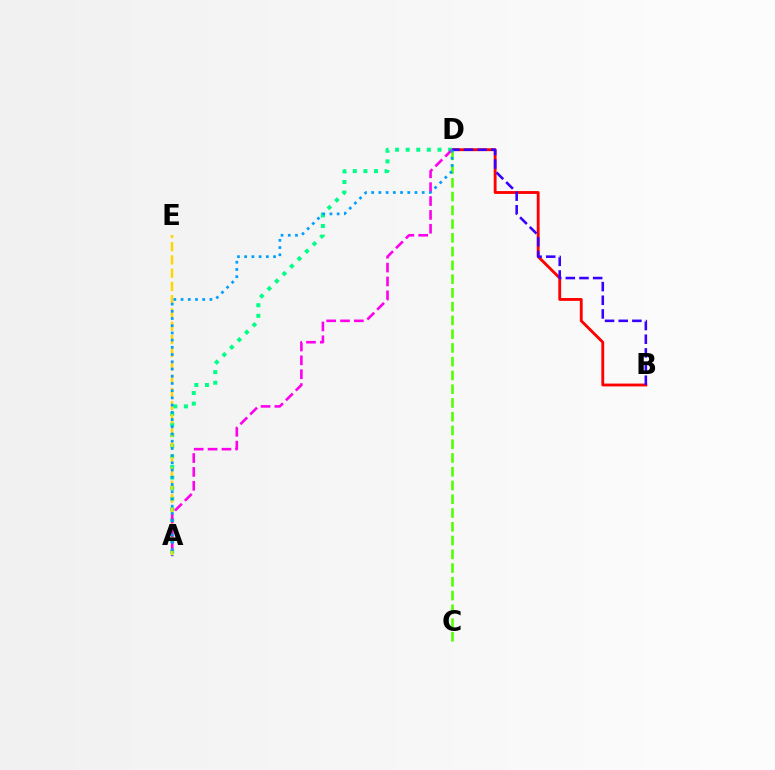{('C', 'D'): [{'color': '#4fff00', 'line_style': 'dashed', 'thickness': 1.87}], ('B', 'D'): [{'color': '#ff0000', 'line_style': 'solid', 'thickness': 2.05}, {'color': '#3700ff', 'line_style': 'dashed', 'thickness': 1.86}], ('A', 'D'): [{'color': '#00ff86', 'line_style': 'dotted', 'thickness': 2.88}, {'color': '#ff00ed', 'line_style': 'dashed', 'thickness': 1.88}, {'color': '#009eff', 'line_style': 'dotted', 'thickness': 1.96}], ('A', 'E'): [{'color': '#ffd500', 'line_style': 'dashed', 'thickness': 1.8}]}